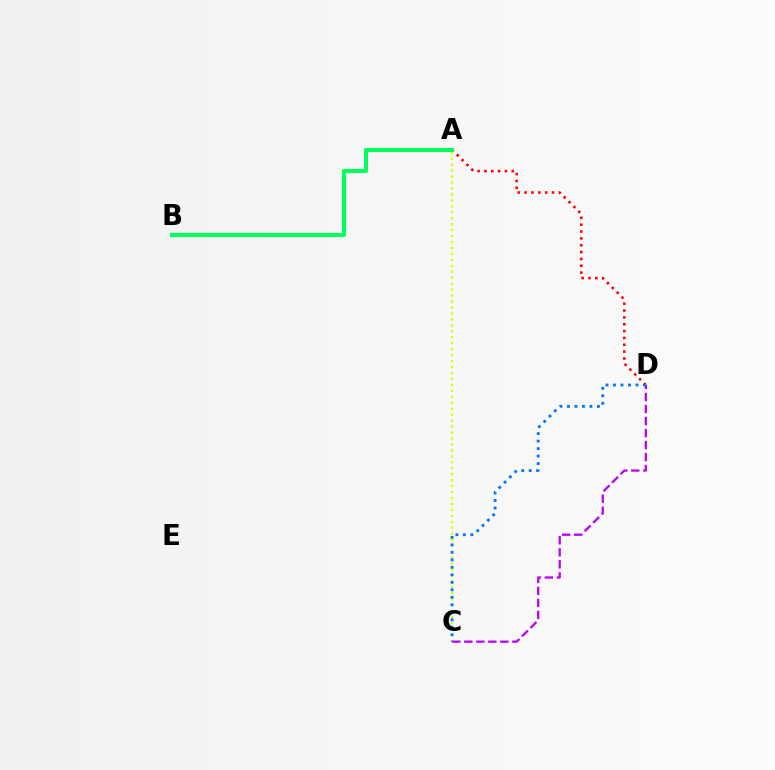{('A', 'D'): [{'color': '#ff0000', 'line_style': 'dotted', 'thickness': 1.86}], ('A', 'C'): [{'color': '#d1ff00', 'line_style': 'dotted', 'thickness': 1.62}], ('A', 'B'): [{'color': '#00ff5c', 'line_style': 'solid', 'thickness': 2.93}], ('C', 'D'): [{'color': '#b900ff', 'line_style': 'dashed', 'thickness': 1.63}, {'color': '#0074ff', 'line_style': 'dotted', 'thickness': 2.03}]}